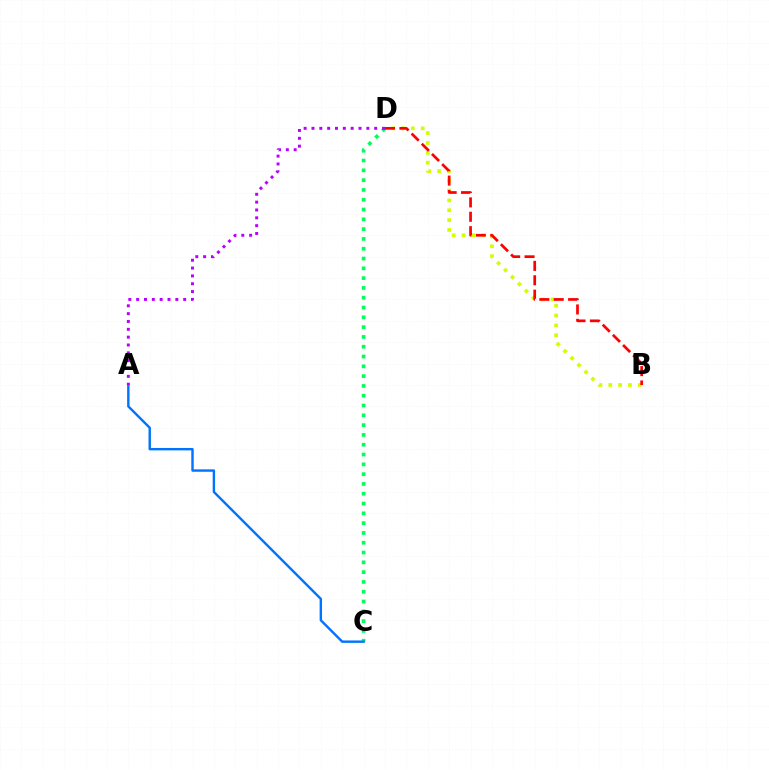{('C', 'D'): [{'color': '#00ff5c', 'line_style': 'dotted', 'thickness': 2.66}], ('B', 'D'): [{'color': '#d1ff00', 'line_style': 'dotted', 'thickness': 2.68}, {'color': '#ff0000', 'line_style': 'dashed', 'thickness': 1.96}], ('A', 'C'): [{'color': '#0074ff', 'line_style': 'solid', 'thickness': 1.74}], ('A', 'D'): [{'color': '#b900ff', 'line_style': 'dotted', 'thickness': 2.13}]}